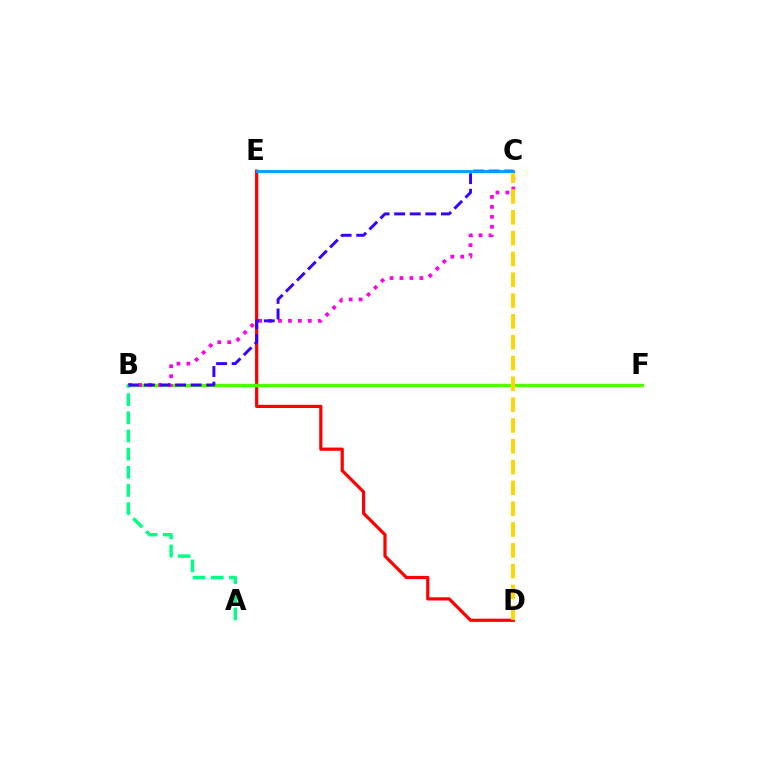{('D', 'E'): [{'color': '#ff0000', 'line_style': 'solid', 'thickness': 2.31}], ('B', 'F'): [{'color': '#4fff00', 'line_style': 'solid', 'thickness': 2.42}], ('B', 'C'): [{'color': '#ff00ed', 'line_style': 'dotted', 'thickness': 2.7}, {'color': '#3700ff', 'line_style': 'dashed', 'thickness': 2.12}], ('A', 'B'): [{'color': '#00ff86', 'line_style': 'dashed', 'thickness': 2.47}], ('C', 'D'): [{'color': '#ffd500', 'line_style': 'dashed', 'thickness': 2.83}], ('C', 'E'): [{'color': '#009eff', 'line_style': 'solid', 'thickness': 2.07}]}